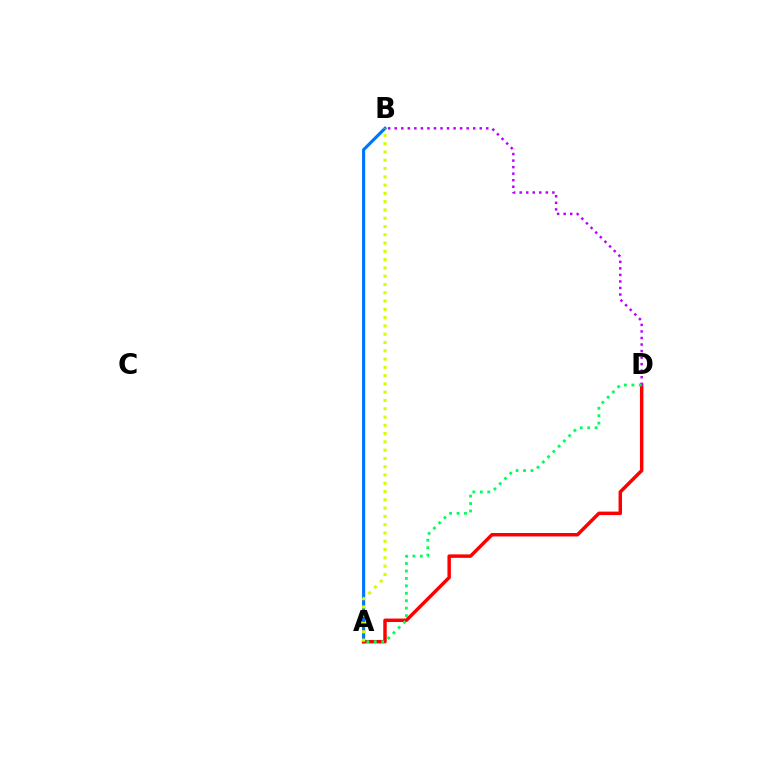{('A', 'B'): [{'color': '#0074ff', 'line_style': 'solid', 'thickness': 2.25}, {'color': '#d1ff00', 'line_style': 'dotted', 'thickness': 2.25}], ('A', 'D'): [{'color': '#ff0000', 'line_style': 'solid', 'thickness': 2.49}, {'color': '#00ff5c', 'line_style': 'dotted', 'thickness': 2.02}], ('B', 'D'): [{'color': '#b900ff', 'line_style': 'dotted', 'thickness': 1.78}]}